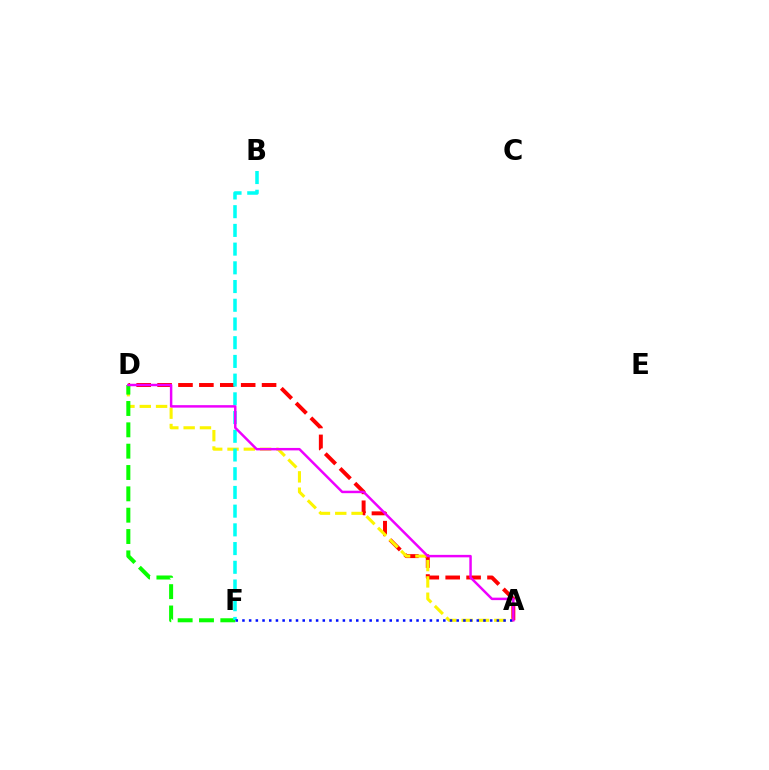{('A', 'D'): [{'color': '#ff0000', 'line_style': 'dashed', 'thickness': 2.84}, {'color': '#fcf500', 'line_style': 'dashed', 'thickness': 2.22}, {'color': '#ee00ff', 'line_style': 'solid', 'thickness': 1.78}], ('D', 'F'): [{'color': '#08ff00', 'line_style': 'dashed', 'thickness': 2.9}], ('B', 'F'): [{'color': '#00fff6', 'line_style': 'dashed', 'thickness': 2.54}], ('A', 'F'): [{'color': '#0010ff', 'line_style': 'dotted', 'thickness': 1.82}]}